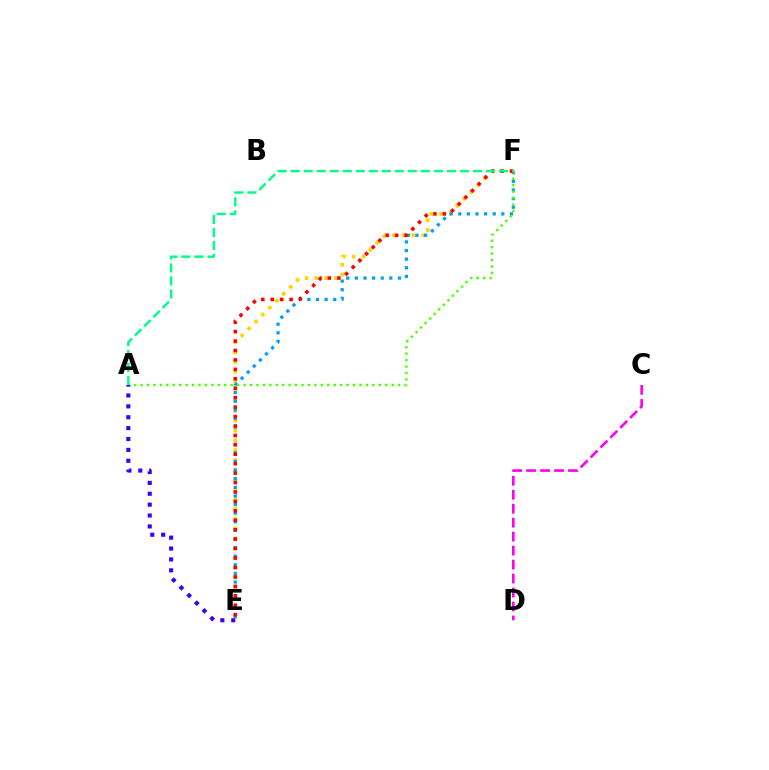{('C', 'D'): [{'color': '#ff00ed', 'line_style': 'dashed', 'thickness': 1.9}], ('E', 'F'): [{'color': '#ffd500', 'line_style': 'dotted', 'thickness': 2.66}, {'color': '#009eff', 'line_style': 'dotted', 'thickness': 2.34}, {'color': '#ff0000', 'line_style': 'dotted', 'thickness': 2.56}], ('A', 'F'): [{'color': '#4fff00', 'line_style': 'dotted', 'thickness': 1.75}, {'color': '#00ff86', 'line_style': 'dashed', 'thickness': 1.77}], ('A', 'E'): [{'color': '#3700ff', 'line_style': 'dotted', 'thickness': 2.96}]}